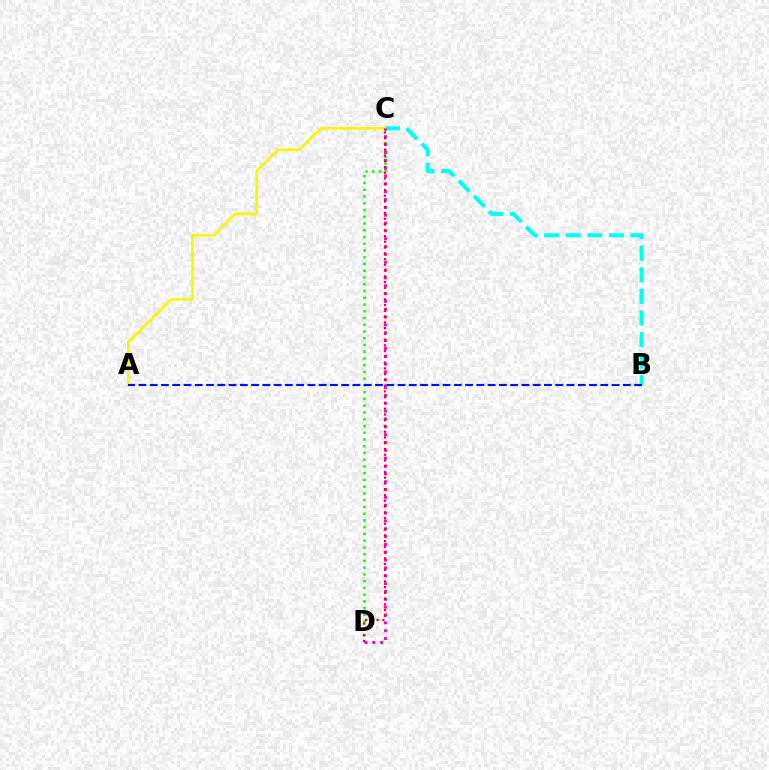{('B', 'C'): [{'color': '#00fff6', 'line_style': 'dashed', 'thickness': 2.93}], ('A', 'C'): [{'color': '#fcf500', 'line_style': 'solid', 'thickness': 1.86}], ('C', 'D'): [{'color': '#08ff00', 'line_style': 'dotted', 'thickness': 1.83}, {'color': '#ee00ff', 'line_style': 'dotted', 'thickness': 2.13}, {'color': '#ff0000', 'line_style': 'dotted', 'thickness': 1.56}], ('A', 'B'): [{'color': '#0010ff', 'line_style': 'dashed', 'thickness': 1.53}]}